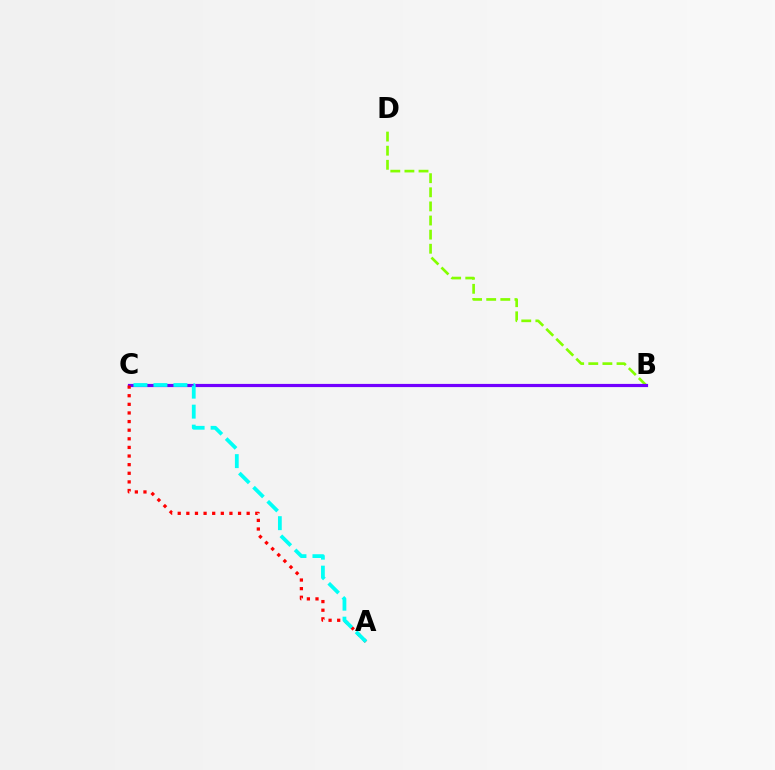{('B', 'D'): [{'color': '#84ff00', 'line_style': 'dashed', 'thickness': 1.92}], ('B', 'C'): [{'color': '#7200ff', 'line_style': 'solid', 'thickness': 2.29}], ('A', 'C'): [{'color': '#ff0000', 'line_style': 'dotted', 'thickness': 2.34}, {'color': '#00fff6', 'line_style': 'dashed', 'thickness': 2.72}]}